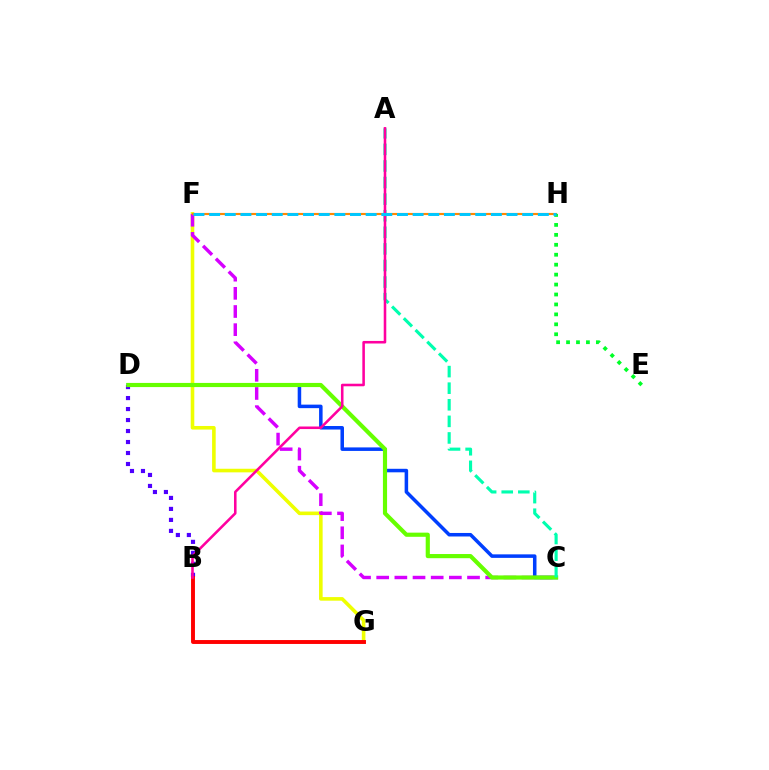{('C', 'D'): [{'color': '#003fff', 'line_style': 'solid', 'thickness': 2.53}, {'color': '#66ff00', 'line_style': 'solid', 'thickness': 2.99}], ('B', 'D'): [{'color': '#4f00ff', 'line_style': 'dotted', 'thickness': 2.99}], ('F', 'G'): [{'color': '#eeff00', 'line_style': 'solid', 'thickness': 2.59}], ('B', 'G'): [{'color': '#ff0000', 'line_style': 'solid', 'thickness': 2.81}], ('C', 'F'): [{'color': '#d600ff', 'line_style': 'dashed', 'thickness': 2.47}], ('F', 'H'): [{'color': '#ff8800', 'line_style': 'solid', 'thickness': 1.55}, {'color': '#00c7ff', 'line_style': 'dashed', 'thickness': 2.13}], ('A', 'C'): [{'color': '#00ffaf', 'line_style': 'dashed', 'thickness': 2.25}], ('E', 'H'): [{'color': '#00ff27', 'line_style': 'dotted', 'thickness': 2.7}], ('A', 'B'): [{'color': '#ff00a0', 'line_style': 'solid', 'thickness': 1.84}]}